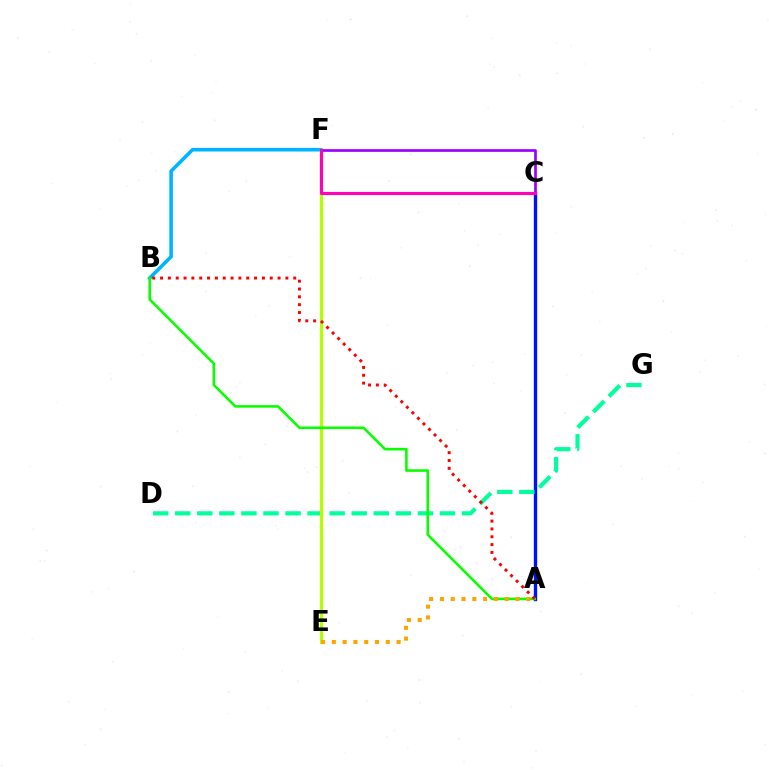{('A', 'C'): [{'color': '#0010ff', 'line_style': 'solid', 'thickness': 2.42}], ('D', 'G'): [{'color': '#00ff9d', 'line_style': 'dashed', 'thickness': 3.0}], ('B', 'F'): [{'color': '#00b5ff', 'line_style': 'solid', 'thickness': 2.58}], ('E', 'F'): [{'color': '#b3ff00', 'line_style': 'solid', 'thickness': 2.35}], ('C', 'F'): [{'color': '#9b00ff', 'line_style': 'solid', 'thickness': 1.93}, {'color': '#ff00bd', 'line_style': 'solid', 'thickness': 2.27}], ('A', 'B'): [{'color': '#08ff00', 'line_style': 'solid', 'thickness': 1.86}, {'color': '#ff0000', 'line_style': 'dotted', 'thickness': 2.13}], ('A', 'E'): [{'color': '#ffa500', 'line_style': 'dotted', 'thickness': 2.93}]}